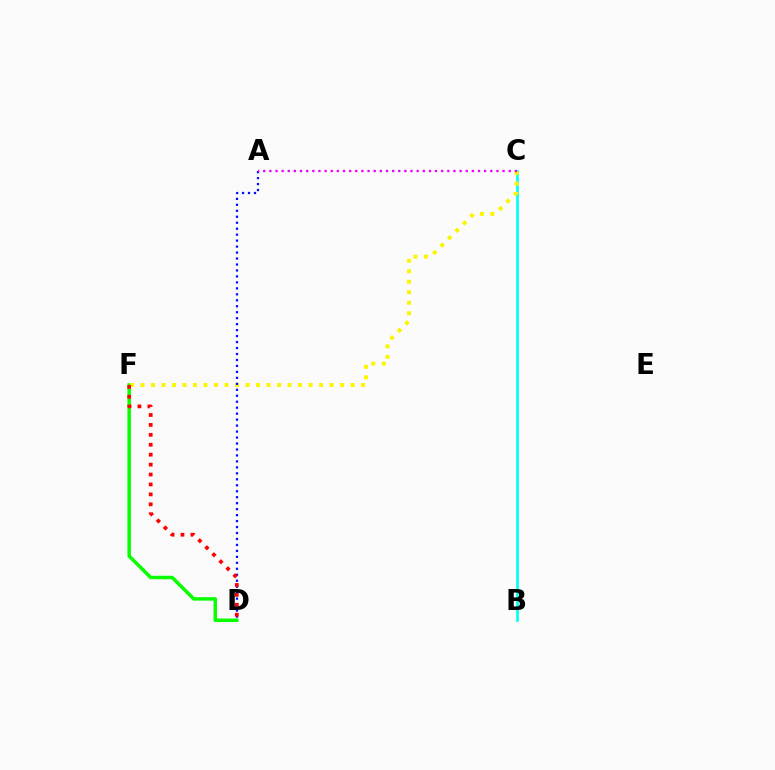{('B', 'C'): [{'color': '#00fff6', 'line_style': 'solid', 'thickness': 1.94}], ('D', 'F'): [{'color': '#08ff00', 'line_style': 'solid', 'thickness': 2.5}, {'color': '#ff0000', 'line_style': 'dotted', 'thickness': 2.7}], ('C', 'F'): [{'color': '#fcf500', 'line_style': 'dotted', 'thickness': 2.85}], ('A', 'D'): [{'color': '#0010ff', 'line_style': 'dotted', 'thickness': 1.62}], ('A', 'C'): [{'color': '#ee00ff', 'line_style': 'dotted', 'thickness': 1.67}]}